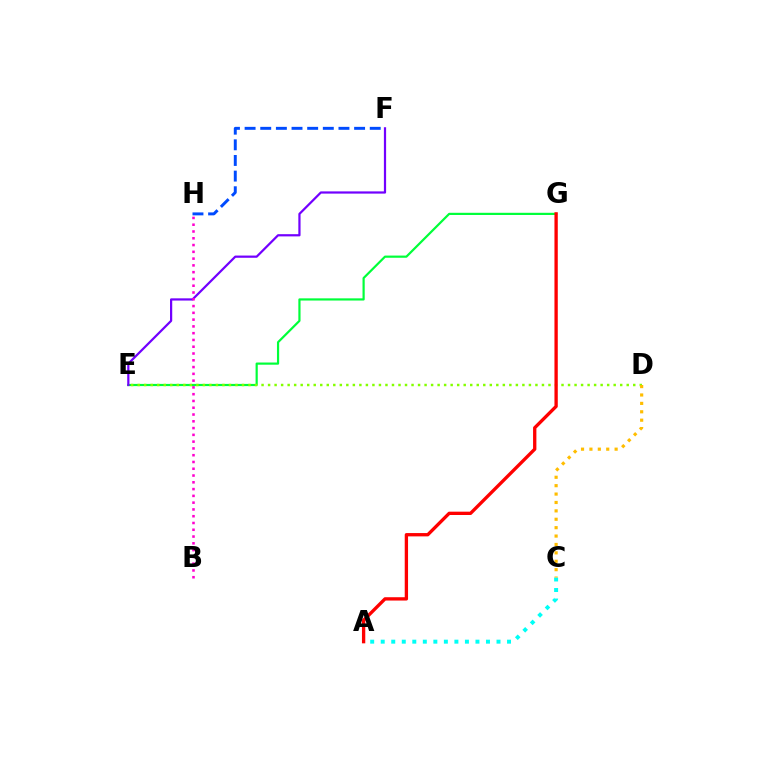{('E', 'G'): [{'color': '#00ff39', 'line_style': 'solid', 'thickness': 1.58}], ('D', 'E'): [{'color': '#84ff00', 'line_style': 'dotted', 'thickness': 1.77}], ('A', 'C'): [{'color': '#00fff6', 'line_style': 'dotted', 'thickness': 2.86}], ('E', 'F'): [{'color': '#7200ff', 'line_style': 'solid', 'thickness': 1.6}], ('A', 'G'): [{'color': '#ff0000', 'line_style': 'solid', 'thickness': 2.39}], ('F', 'H'): [{'color': '#004bff', 'line_style': 'dashed', 'thickness': 2.13}], ('B', 'H'): [{'color': '#ff00cf', 'line_style': 'dotted', 'thickness': 1.84}], ('C', 'D'): [{'color': '#ffbd00', 'line_style': 'dotted', 'thickness': 2.28}]}